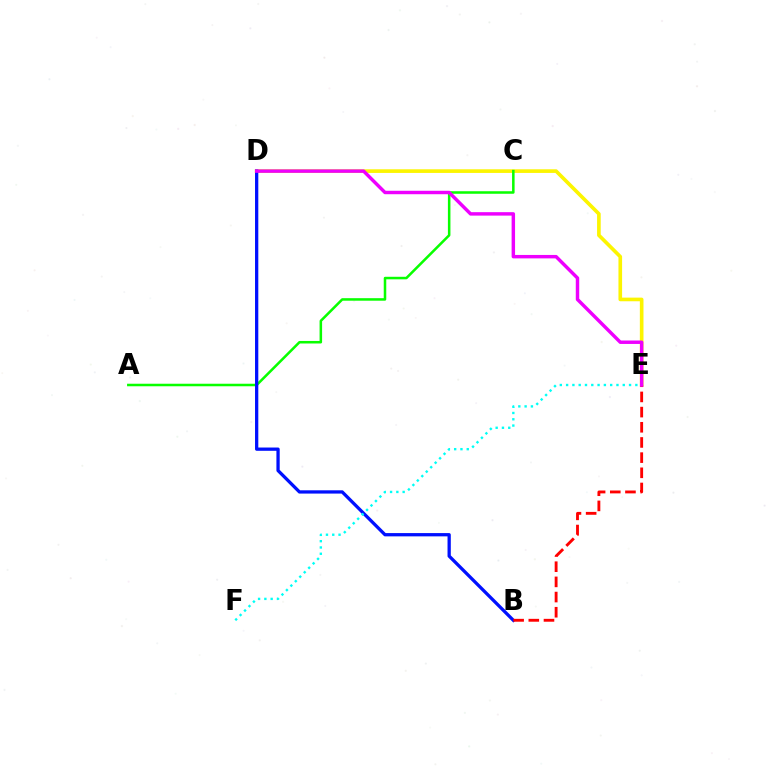{('D', 'E'): [{'color': '#fcf500', 'line_style': 'solid', 'thickness': 2.62}, {'color': '#ee00ff', 'line_style': 'solid', 'thickness': 2.48}], ('A', 'C'): [{'color': '#08ff00', 'line_style': 'solid', 'thickness': 1.82}], ('B', 'D'): [{'color': '#0010ff', 'line_style': 'solid', 'thickness': 2.36}], ('B', 'E'): [{'color': '#ff0000', 'line_style': 'dashed', 'thickness': 2.06}], ('E', 'F'): [{'color': '#00fff6', 'line_style': 'dotted', 'thickness': 1.71}]}